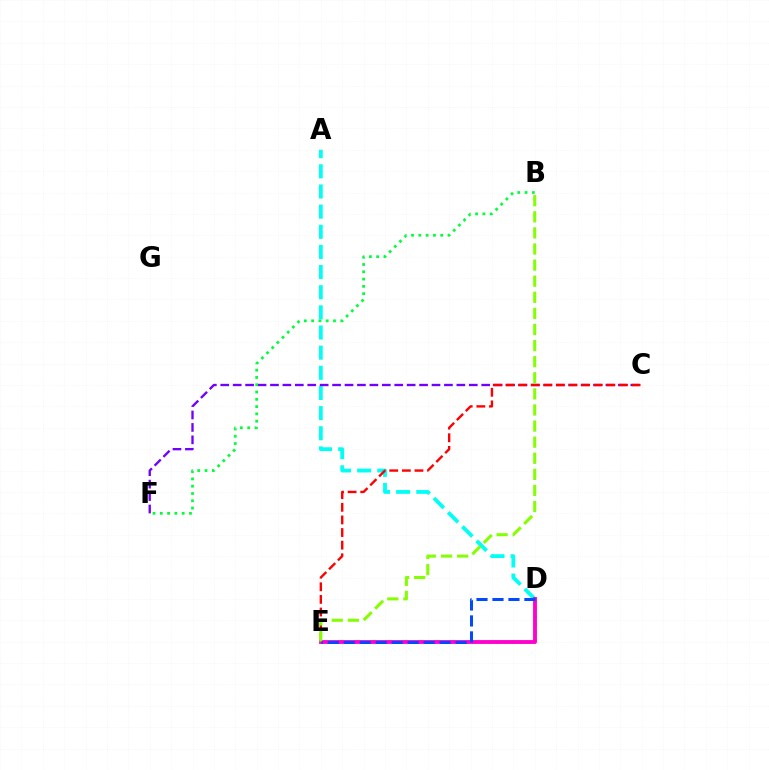{('A', 'D'): [{'color': '#00fff6', 'line_style': 'dashed', 'thickness': 2.74}], ('D', 'E'): [{'color': '#ffbd00', 'line_style': 'dotted', 'thickness': 2.16}, {'color': '#ff00cf', 'line_style': 'solid', 'thickness': 2.77}, {'color': '#004bff', 'line_style': 'dashed', 'thickness': 2.17}], ('C', 'F'): [{'color': '#7200ff', 'line_style': 'dashed', 'thickness': 1.69}], ('C', 'E'): [{'color': '#ff0000', 'line_style': 'dashed', 'thickness': 1.71}], ('B', 'E'): [{'color': '#84ff00', 'line_style': 'dashed', 'thickness': 2.19}], ('B', 'F'): [{'color': '#00ff39', 'line_style': 'dotted', 'thickness': 1.98}]}